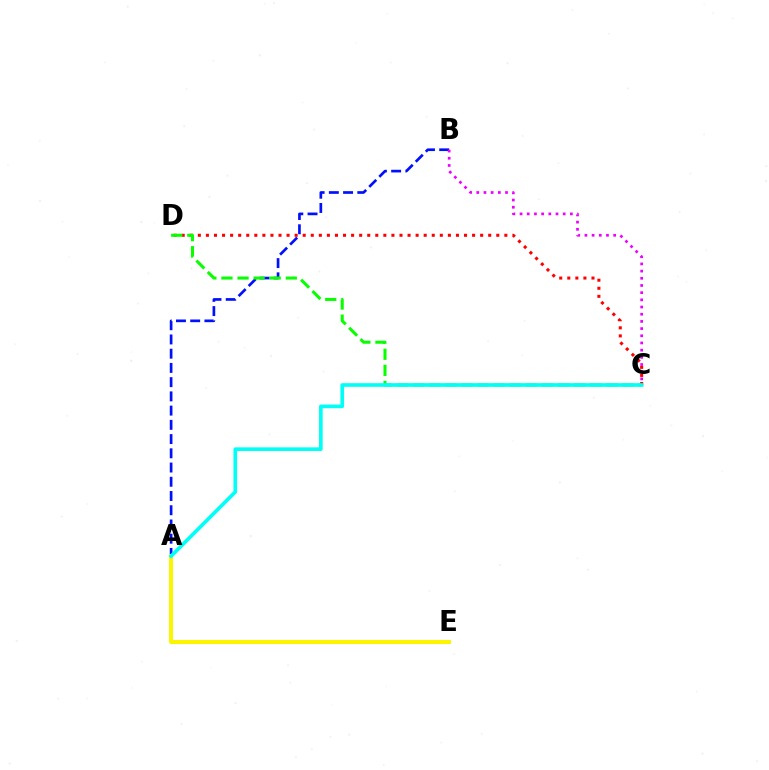{('C', 'D'): [{'color': '#ff0000', 'line_style': 'dotted', 'thickness': 2.19}, {'color': '#08ff00', 'line_style': 'dashed', 'thickness': 2.19}], ('A', 'B'): [{'color': '#0010ff', 'line_style': 'dashed', 'thickness': 1.93}], ('B', 'C'): [{'color': '#ee00ff', 'line_style': 'dotted', 'thickness': 1.95}], ('A', 'E'): [{'color': '#fcf500', 'line_style': 'solid', 'thickness': 2.86}], ('A', 'C'): [{'color': '#00fff6', 'line_style': 'solid', 'thickness': 2.63}]}